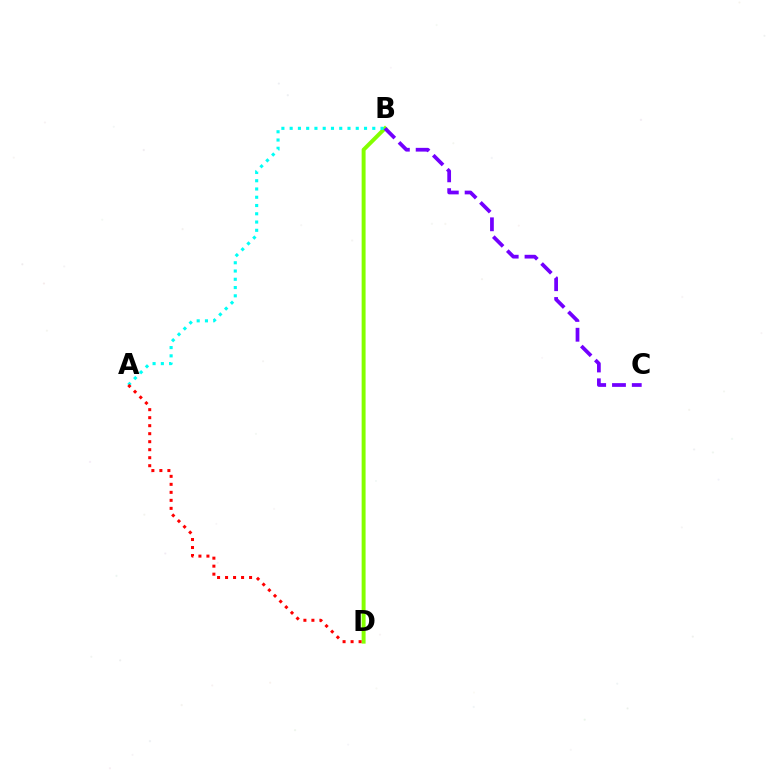{('B', 'D'): [{'color': '#84ff00', 'line_style': 'solid', 'thickness': 2.84}], ('A', 'B'): [{'color': '#00fff6', 'line_style': 'dotted', 'thickness': 2.24}], ('B', 'C'): [{'color': '#7200ff', 'line_style': 'dashed', 'thickness': 2.69}], ('A', 'D'): [{'color': '#ff0000', 'line_style': 'dotted', 'thickness': 2.17}]}